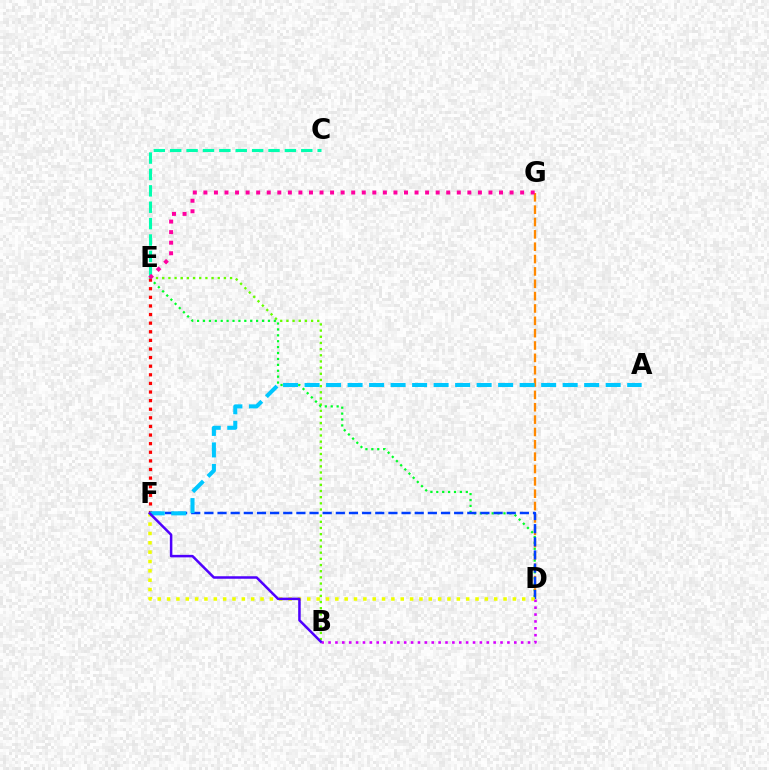{('B', 'E'): [{'color': '#66ff00', 'line_style': 'dotted', 'thickness': 1.68}], ('D', 'E'): [{'color': '#00ff27', 'line_style': 'dotted', 'thickness': 1.6}], ('E', 'F'): [{'color': '#ff0000', 'line_style': 'dotted', 'thickness': 2.34}], ('D', 'G'): [{'color': '#ff8800', 'line_style': 'dashed', 'thickness': 1.68}], ('D', 'F'): [{'color': '#003fff', 'line_style': 'dashed', 'thickness': 1.79}, {'color': '#eeff00', 'line_style': 'dotted', 'thickness': 2.54}], ('C', 'E'): [{'color': '#00ffaf', 'line_style': 'dashed', 'thickness': 2.23}], ('E', 'G'): [{'color': '#ff00a0', 'line_style': 'dotted', 'thickness': 2.87}], ('B', 'D'): [{'color': '#d600ff', 'line_style': 'dotted', 'thickness': 1.87}], ('A', 'F'): [{'color': '#00c7ff', 'line_style': 'dashed', 'thickness': 2.92}], ('B', 'F'): [{'color': '#4f00ff', 'line_style': 'solid', 'thickness': 1.81}]}